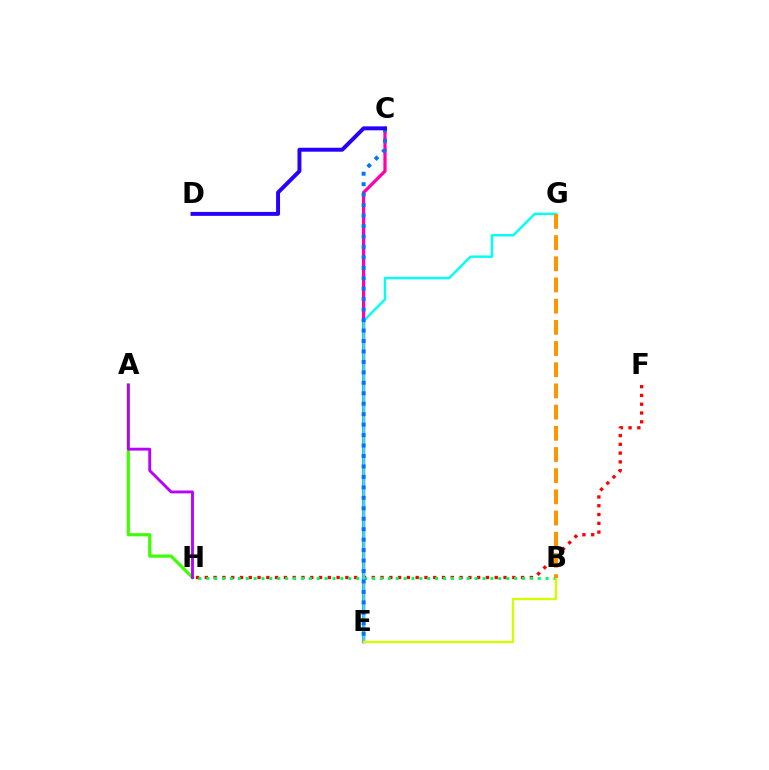{('F', 'H'): [{'color': '#ff0000', 'line_style': 'dotted', 'thickness': 2.39}], ('B', 'H'): [{'color': '#00ff5c', 'line_style': 'dotted', 'thickness': 2.14}], ('A', 'H'): [{'color': '#3dff00', 'line_style': 'solid', 'thickness': 2.27}, {'color': '#b900ff', 'line_style': 'solid', 'thickness': 2.06}], ('C', 'E'): [{'color': '#ff00ac', 'line_style': 'solid', 'thickness': 2.33}, {'color': '#0074ff', 'line_style': 'dotted', 'thickness': 2.84}], ('E', 'G'): [{'color': '#00fff6', 'line_style': 'solid', 'thickness': 1.75}], ('B', 'E'): [{'color': '#d1ff00', 'line_style': 'solid', 'thickness': 1.67}], ('B', 'G'): [{'color': '#ff9400', 'line_style': 'dashed', 'thickness': 2.88}], ('C', 'D'): [{'color': '#2500ff', 'line_style': 'solid', 'thickness': 2.84}]}